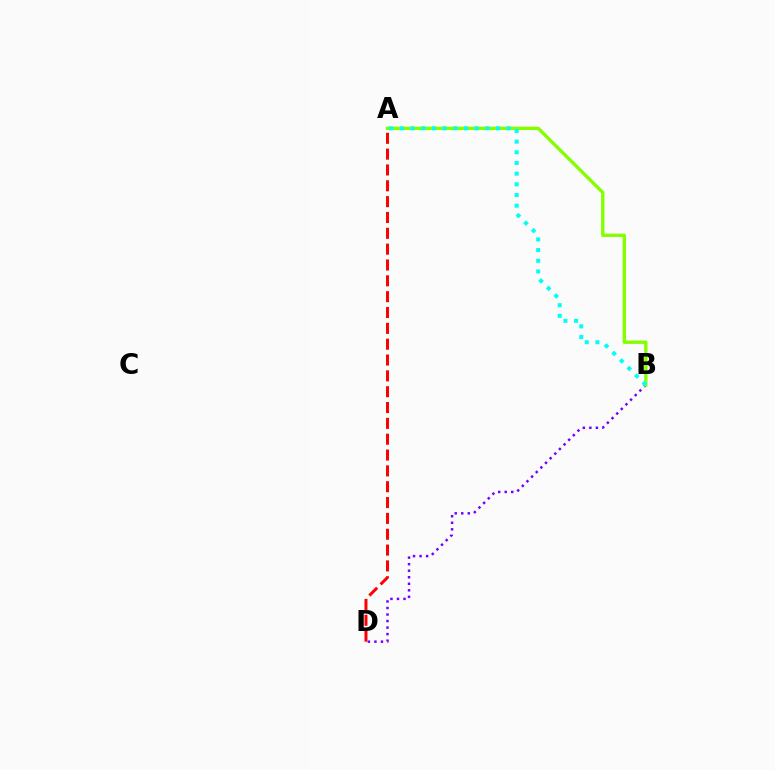{('B', 'D'): [{'color': '#7200ff', 'line_style': 'dotted', 'thickness': 1.78}], ('A', 'B'): [{'color': '#84ff00', 'line_style': 'solid', 'thickness': 2.42}, {'color': '#00fff6', 'line_style': 'dotted', 'thickness': 2.9}], ('A', 'D'): [{'color': '#ff0000', 'line_style': 'dashed', 'thickness': 2.15}]}